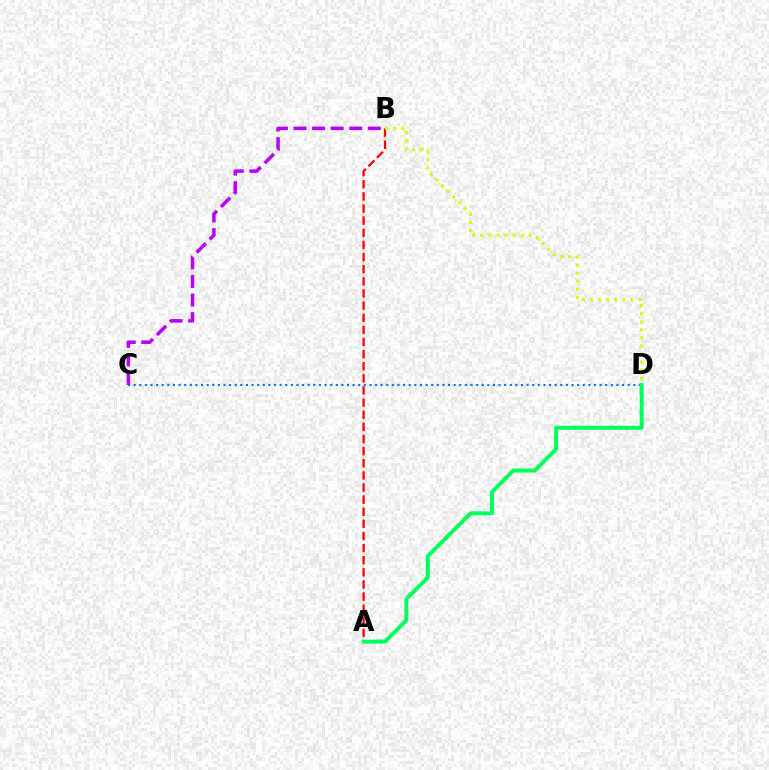{('C', 'D'): [{'color': '#0074ff', 'line_style': 'dotted', 'thickness': 1.53}], ('A', 'B'): [{'color': '#ff0000', 'line_style': 'dashed', 'thickness': 1.65}], ('A', 'D'): [{'color': '#00ff5c', 'line_style': 'solid', 'thickness': 2.83}], ('B', 'D'): [{'color': '#d1ff00', 'line_style': 'dotted', 'thickness': 2.19}], ('B', 'C'): [{'color': '#b900ff', 'line_style': 'dashed', 'thickness': 2.52}]}